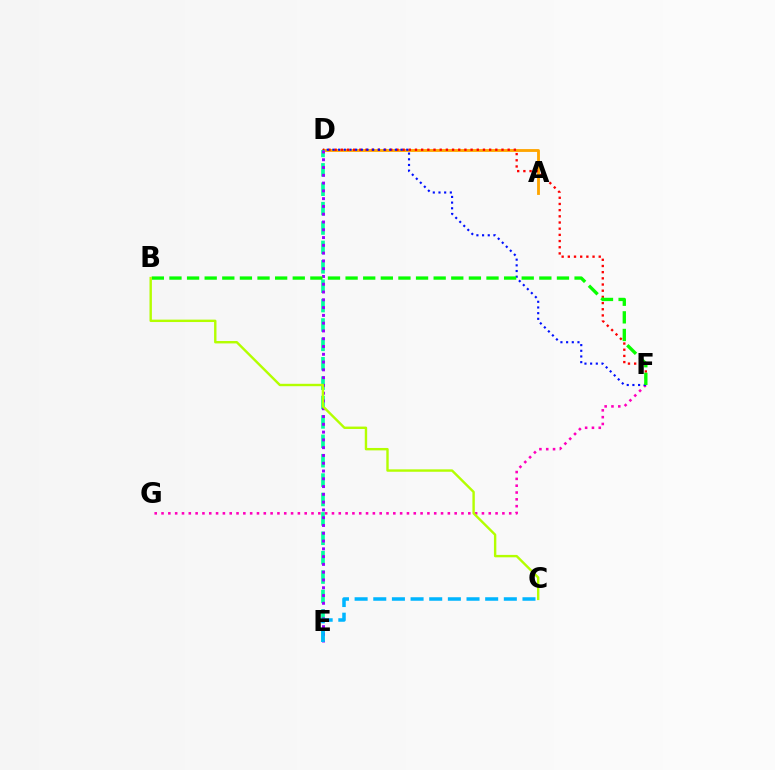{('A', 'D'): [{'color': '#ffa500', 'line_style': 'solid', 'thickness': 2.04}], ('D', 'F'): [{'color': '#ff0000', 'line_style': 'dotted', 'thickness': 1.68}, {'color': '#0010ff', 'line_style': 'dotted', 'thickness': 1.54}], ('D', 'E'): [{'color': '#00ff9d', 'line_style': 'dashed', 'thickness': 2.63}, {'color': '#9b00ff', 'line_style': 'dotted', 'thickness': 2.11}], ('F', 'G'): [{'color': '#ff00bd', 'line_style': 'dotted', 'thickness': 1.85}], ('C', 'E'): [{'color': '#00b5ff', 'line_style': 'dashed', 'thickness': 2.53}], ('B', 'F'): [{'color': '#08ff00', 'line_style': 'dashed', 'thickness': 2.39}], ('B', 'C'): [{'color': '#b3ff00', 'line_style': 'solid', 'thickness': 1.73}]}